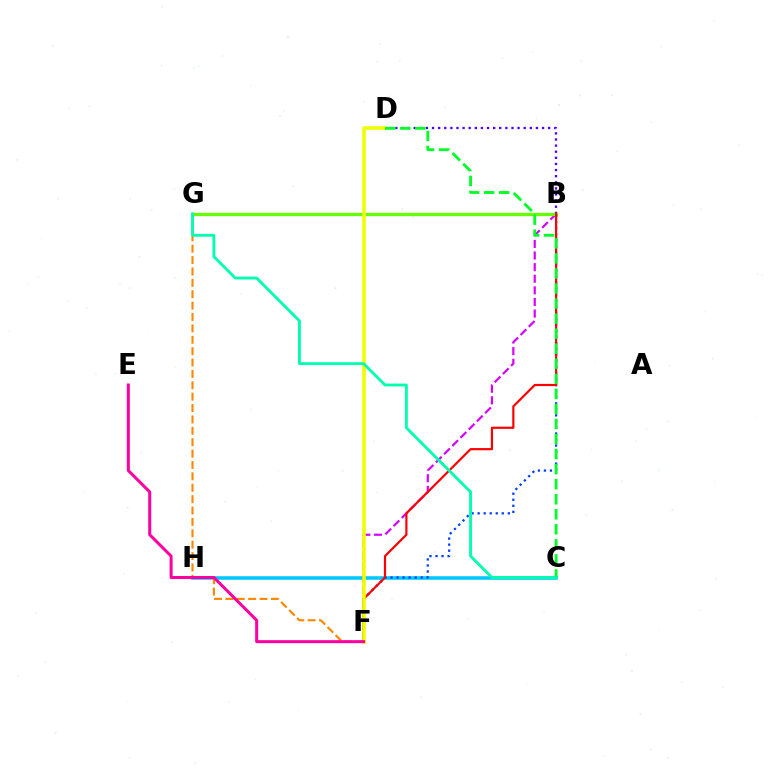{('B', 'D'): [{'color': '#4f00ff', 'line_style': 'dotted', 'thickness': 1.66}], ('C', 'H'): [{'color': '#00c7ff', 'line_style': 'solid', 'thickness': 2.56}], ('F', 'G'): [{'color': '#ff8800', 'line_style': 'dashed', 'thickness': 1.55}], ('B', 'F'): [{'color': '#d600ff', 'line_style': 'dashed', 'thickness': 1.58}, {'color': '#003fff', 'line_style': 'dotted', 'thickness': 1.64}, {'color': '#ff0000', 'line_style': 'solid', 'thickness': 1.57}], ('B', 'G'): [{'color': '#66ff00', 'line_style': 'solid', 'thickness': 2.36}], ('D', 'F'): [{'color': '#eeff00', 'line_style': 'solid', 'thickness': 2.58}], ('C', 'D'): [{'color': '#00ff27', 'line_style': 'dashed', 'thickness': 2.04}], ('C', 'G'): [{'color': '#00ffaf', 'line_style': 'solid', 'thickness': 2.04}], ('E', 'F'): [{'color': '#ff00a0', 'line_style': 'solid', 'thickness': 2.17}]}